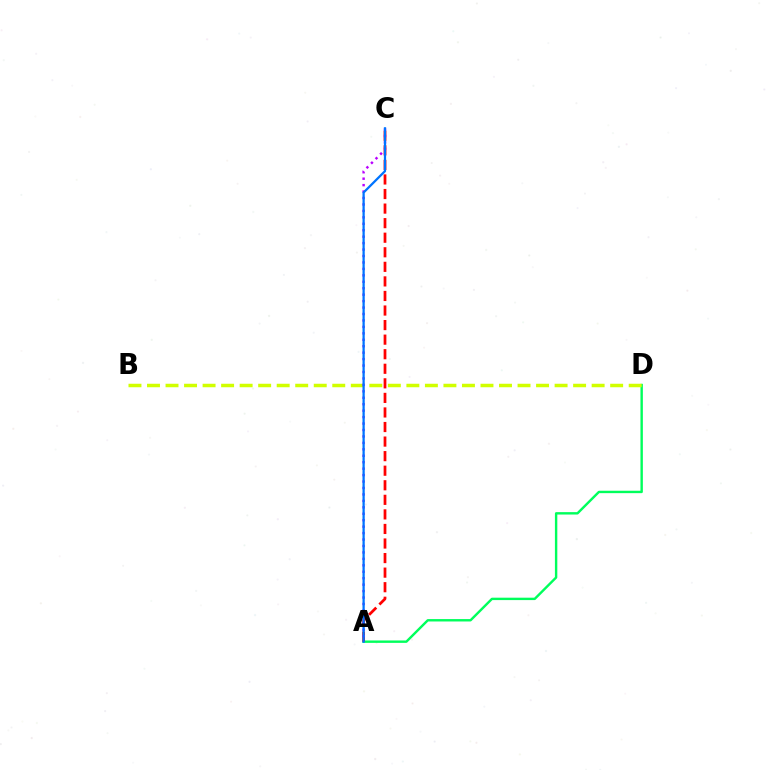{('A', 'D'): [{'color': '#00ff5c', 'line_style': 'solid', 'thickness': 1.73}], ('A', 'C'): [{'color': '#ff0000', 'line_style': 'dashed', 'thickness': 1.98}, {'color': '#b900ff', 'line_style': 'dotted', 'thickness': 1.75}, {'color': '#0074ff', 'line_style': 'solid', 'thickness': 1.63}], ('B', 'D'): [{'color': '#d1ff00', 'line_style': 'dashed', 'thickness': 2.52}]}